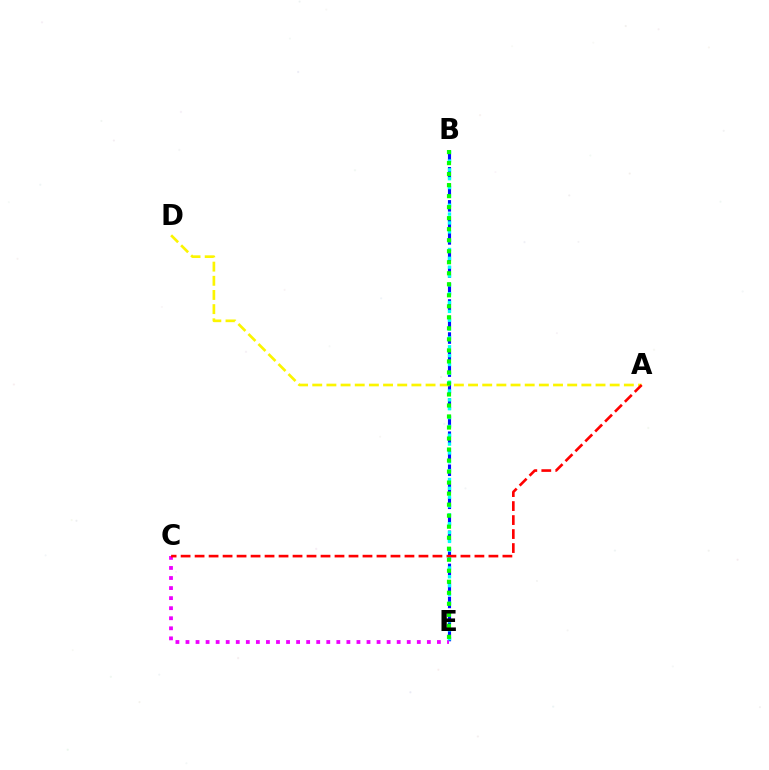{('B', 'E'): [{'color': '#0010ff', 'line_style': 'dashed', 'thickness': 2.25}, {'color': '#00fff6', 'line_style': 'dotted', 'thickness': 2.4}, {'color': '#08ff00', 'line_style': 'dotted', 'thickness': 2.99}], ('A', 'D'): [{'color': '#fcf500', 'line_style': 'dashed', 'thickness': 1.92}], ('C', 'E'): [{'color': '#ee00ff', 'line_style': 'dotted', 'thickness': 2.73}], ('A', 'C'): [{'color': '#ff0000', 'line_style': 'dashed', 'thickness': 1.9}]}